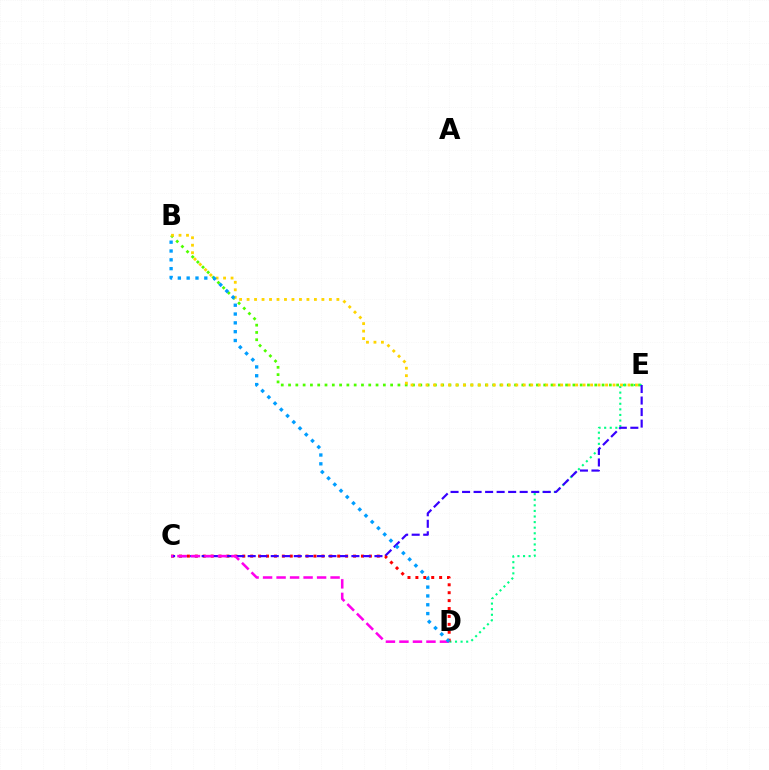{('B', 'E'): [{'color': '#4fff00', 'line_style': 'dotted', 'thickness': 1.98}, {'color': '#ffd500', 'line_style': 'dotted', 'thickness': 2.03}], ('D', 'E'): [{'color': '#00ff86', 'line_style': 'dotted', 'thickness': 1.52}], ('C', 'D'): [{'color': '#ff0000', 'line_style': 'dotted', 'thickness': 2.15}, {'color': '#ff00ed', 'line_style': 'dashed', 'thickness': 1.83}], ('C', 'E'): [{'color': '#3700ff', 'line_style': 'dashed', 'thickness': 1.57}], ('B', 'D'): [{'color': '#009eff', 'line_style': 'dotted', 'thickness': 2.4}]}